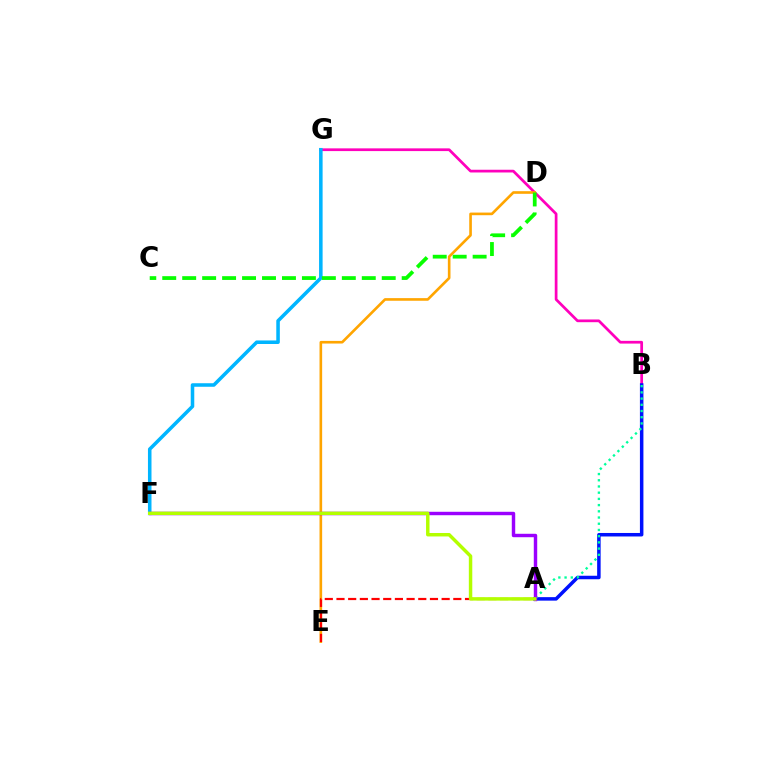{('B', 'G'): [{'color': '#ff00bd', 'line_style': 'solid', 'thickness': 1.96}], ('F', 'G'): [{'color': '#00b5ff', 'line_style': 'solid', 'thickness': 2.55}], ('D', 'E'): [{'color': '#ffa500', 'line_style': 'solid', 'thickness': 1.9}], ('A', 'B'): [{'color': '#0010ff', 'line_style': 'solid', 'thickness': 2.52}, {'color': '#00ff9d', 'line_style': 'dotted', 'thickness': 1.69}], ('C', 'D'): [{'color': '#08ff00', 'line_style': 'dashed', 'thickness': 2.71}], ('A', 'E'): [{'color': '#ff0000', 'line_style': 'dashed', 'thickness': 1.59}], ('A', 'F'): [{'color': '#9b00ff', 'line_style': 'solid', 'thickness': 2.47}, {'color': '#b3ff00', 'line_style': 'solid', 'thickness': 2.48}]}